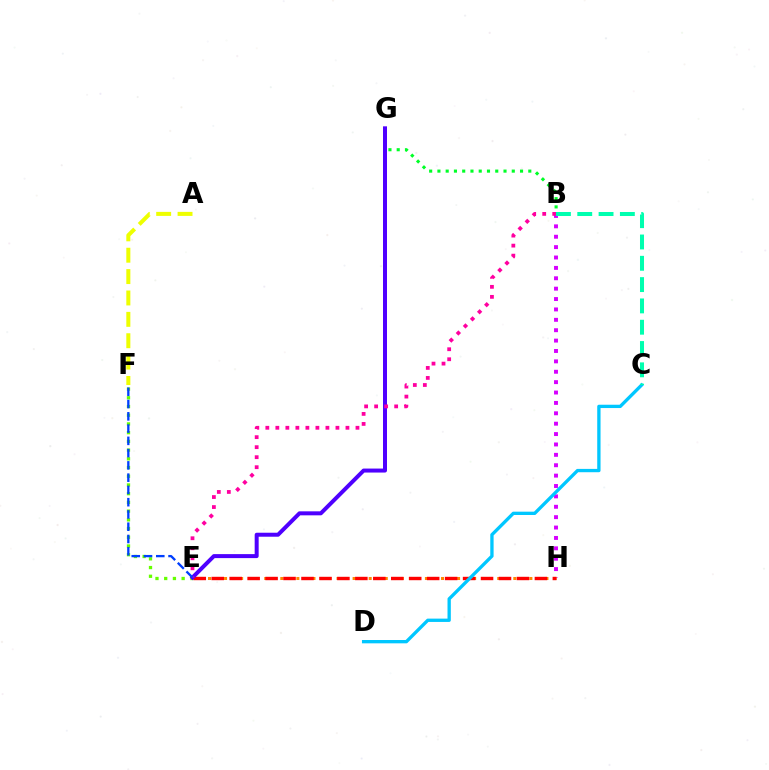{('A', 'F'): [{'color': '#eeff00', 'line_style': 'dashed', 'thickness': 2.9}], ('E', 'F'): [{'color': '#66ff00', 'line_style': 'dotted', 'thickness': 2.37}, {'color': '#003fff', 'line_style': 'dashed', 'thickness': 1.67}], ('B', 'G'): [{'color': '#00ff27', 'line_style': 'dotted', 'thickness': 2.24}], ('B', 'H'): [{'color': '#d600ff', 'line_style': 'dotted', 'thickness': 2.82}], ('E', 'H'): [{'color': '#ff8800', 'line_style': 'dotted', 'thickness': 2.18}, {'color': '#ff0000', 'line_style': 'dashed', 'thickness': 2.44}], ('C', 'D'): [{'color': '#00c7ff', 'line_style': 'solid', 'thickness': 2.39}], ('E', 'G'): [{'color': '#4f00ff', 'line_style': 'solid', 'thickness': 2.87}], ('B', 'E'): [{'color': '#ff00a0', 'line_style': 'dotted', 'thickness': 2.72}], ('B', 'C'): [{'color': '#00ffaf', 'line_style': 'dashed', 'thickness': 2.89}]}